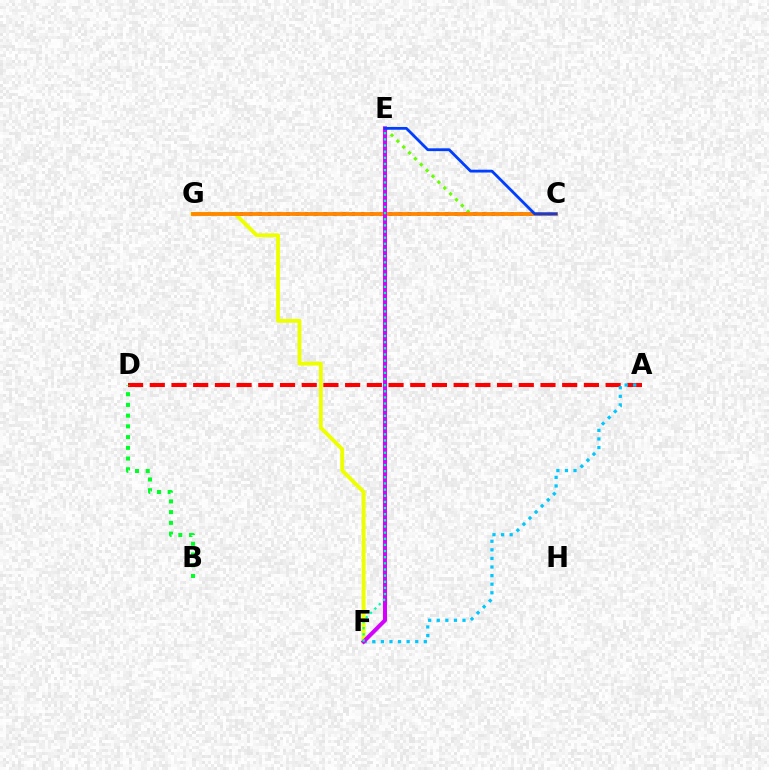{('C', 'E'): [{'color': '#66ff00', 'line_style': 'dotted', 'thickness': 2.25}, {'color': '#003fff', 'line_style': 'solid', 'thickness': 2.03}], ('A', 'D'): [{'color': '#ff0000', 'line_style': 'dashed', 'thickness': 2.95}], ('C', 'G'): [{'color': '#4f00ff', 'line_style': 'dotted', 'thickness': 2.54}, {'color': '#ff00a0', 'line_style': 'dashed', 'thickness': 1.71}, {'color': '#ff8800', 'line_style': 'solid', 'thickness': 2.74}], ('F', 'G'): [{'color': '#eeff00', 'line_style': 'solid', 'thickness': 2.79}], ('A', 'F'): [{'color': '#00c7ff', 'line_style': 'dotted', 'thickness': 2.33}], ('E', 'F'): [{'color': '#d600ff', 'line_style': 'solid', 'thickness': 2.87}, {'color': '#00ffaf', 'line_style': 'dotted', 'thickness': 1.67}], ('B', 'D'): [{'color': '#00ff27', 'line_style': 'dotted', 'thickness': 2.92}]}